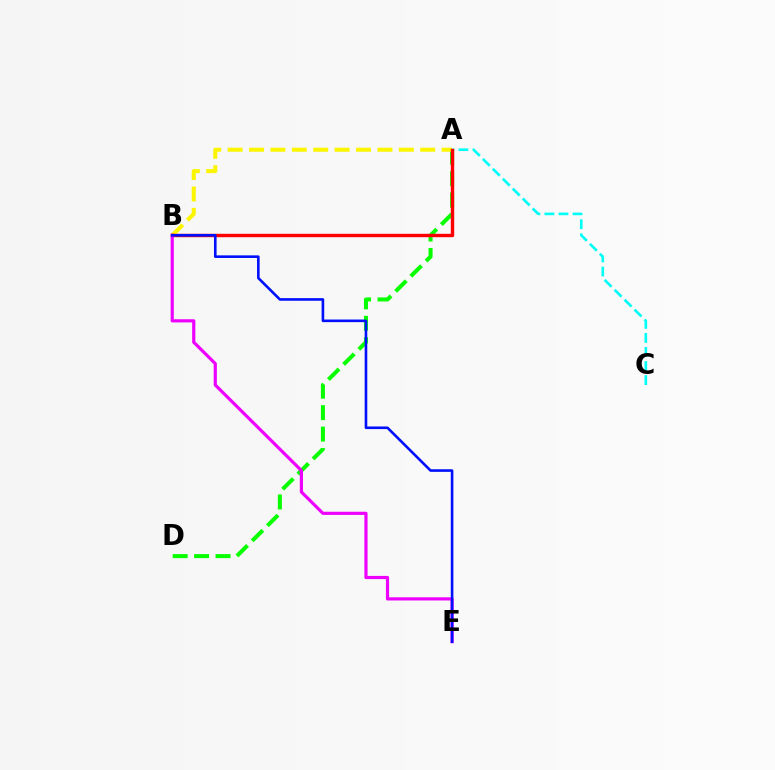{('A', 'D'): [{'color': '#08ff00', 'line_style': 'dashed', 'thickness': 2.91}], ('A', 'C'): [{'color': '#00fff6', 'line_style': 'dashed', 'thickness': 1.91}], ('A', 'B'): [{'color': '#fcf500', 'line_style': 'dashed', 'thickness': 2.91}, {'color': '#ff0000', 'line_style': 'solid', 'thickness': 2.45}], ('B', 'E'): [{'color': '#ee00ff', 'line_style': 'solid', 'thickness': 2.29}, {'color': '#0010ff', 'line_style': 'solid', 'thickness': 1.89}]}